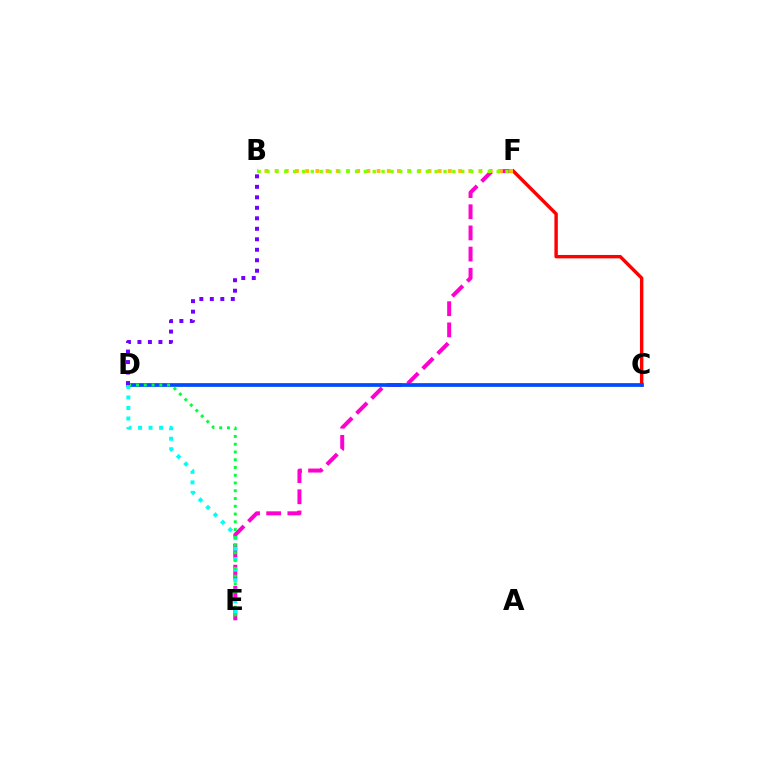{('E', 'F'): [{'color': '#ff00cf', 'line_style': 'dashed', 'thickness': 2.88}], ('C', 'F'): [{'color': '#ff0000', 'line_style': 'solid', 'thickness': 2.45}], ('C', 'D'): [{'color': '#004bff', 'line_style': 'solid', 'thickness': 2.68}], ('D', 'E'): [{'color': '#00fff6', 'line_style': 'dotted', 'thickness': 2.85}, {'color': '#00ff39', 'line_style': 'dotted', 'thickness': 2.11}], ('B', 'F'): [{'color': '#ffbd00', 'line_style': 'dotted', 'thickness': 2.77}, {'color': '#84ff00', 'line_style': 'dotted', 'thickness': 2.4}], ('B', 'D'): [{'color': '#7200ff', 'line_style': 'dotted', 'thickness': 2.85}]}